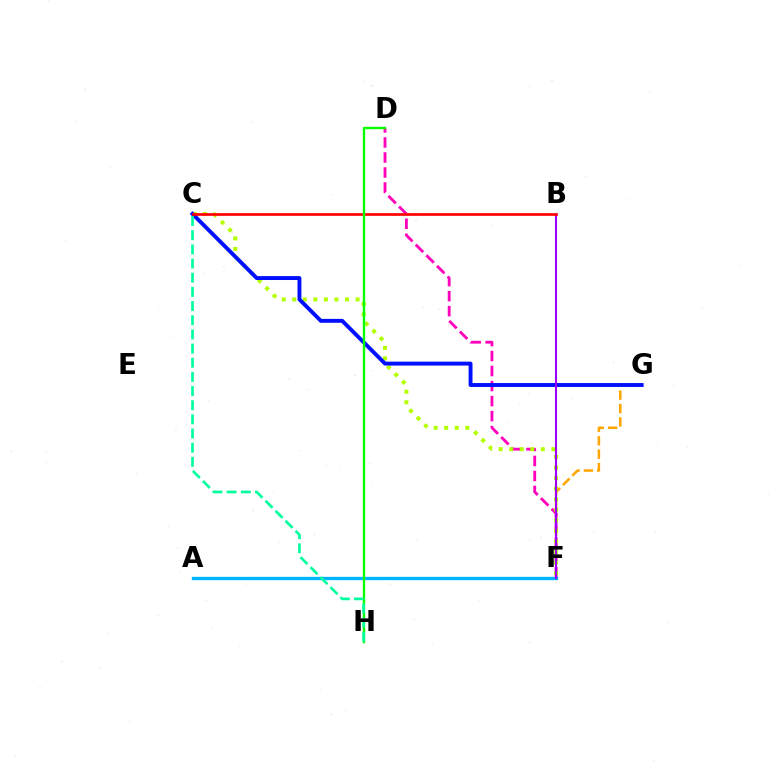{('F', 'G'): [{'color': '#ffa500', 'line_style': 'dashed', 'thickness': 1.82}], ('D', 'F'): [{'color': '#ff00bd', 'line_style': 'dashed', 'thickness': 2.04}], ('A', 'F'): [{'color': '#00b5ff', 'line_style': 'solid', 'thickness': 2.4}], ('C', 'F'): [{'color': '#b3ff00', 'line_style': 'dotted', 'thickness': 2.87}], ('C', 'G'): [{'color': '#0010ff', 'line_style': 'solid', 'thickness': 2.82}], ('B', 'F'): [{'color': '#9b00ff', 'line_style': 'solid', 'thickness': 1.5}], ('B', 'C'): [{'color': '#ff0000', 'line_style': 'solid', 'thickness': 1.93}], ('D', 'H'): [{'color': '#08ff00', 'line_style': 'solid', 'thickness': 1.7}], ('C', 'H'): [{'color': '#00ff9d', 'line_style': 'dashed', 'thickness': 1.92}]}